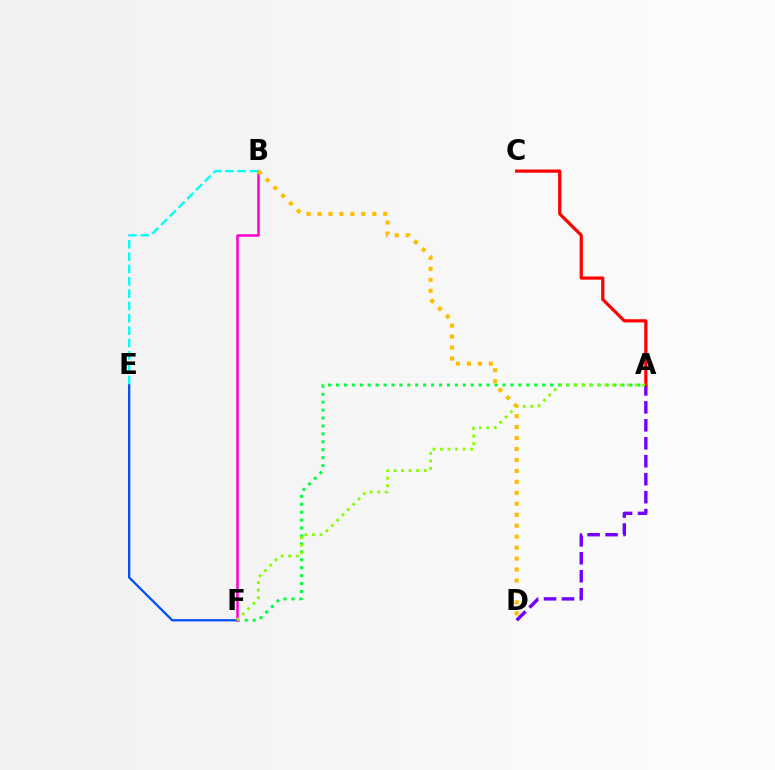{('A', 'F'): [{'color': '#00ff39', 'line_style': 'dotted', 'thickness': 2.15}, {'color': '#84ff00', 'line_style': 'dotted', 'thickness': 2.05}], ('A', 'D'): [{'color': '#7200ff', 'line_style': 'dashed', 'thickness': 2.44}], ('E', 'F'): [{'color': '#004bff', 'line_style': 'solid', 'thickness': 1.62}], ('A', 'C'): [{'color': '#ff0000', 'line_style': 'solid', 'thickness': 2.31}], ('B', 'F'): [{'color': '#ff00cf', 'line_style': 'solid', 'thickness': 1.8}], ('B', 'E'): [{'color': '#00fff6', 'line_style': 'dashed', 'thickness': 1.68}], ('B', 'D'): [{'color': '#ffbd00', 'line_style': 'dotted', 'thickness': 2.98}]}